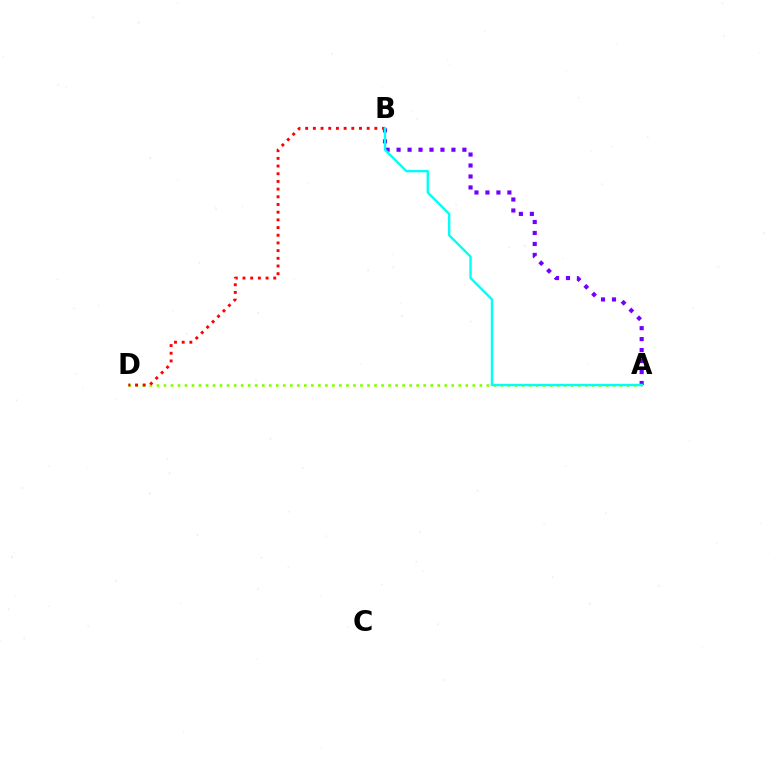{('A', 'B'): [{'color': '#7200ff', 'line_style': 'dotted', 'thickness': 2.98}, {'color': '#00fff6', 'line_style': 'solid', 'thickness': 1.71}], ('A', 'D'): [{'color': '#84ff00', 'line_style': 'dotted', 'thickness': 1.91}], ('B', 'D'): [{'color': '#ff0000', 'line_style': 'dotted', 'thickness': 2.09}]}